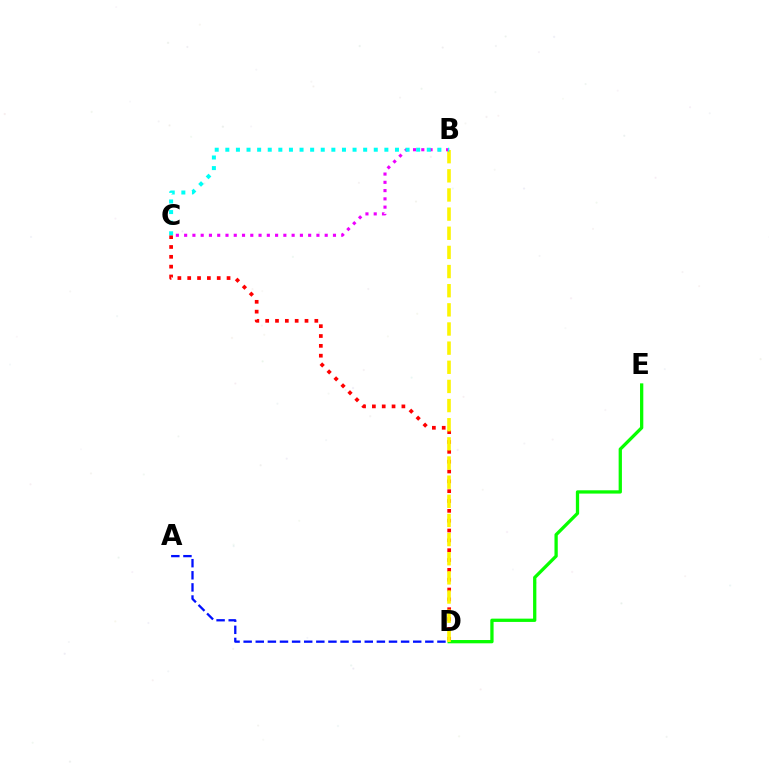{('C', 'D'): [{'color': '#ff0000', 'line_style': 'dotted', 'thickness': 2.67}], ('D', 'E'): [{'color': '#08ff00', 'line_style': 'solid', 'thickness': 2.37}], ('B', 'D'): [{'color': '#fcf500', 'line_style': 'dashed', 'thickness': 2.6}], ('A', 'D'): [{'color': '#0010ff', 'line_style': 'dashed', 'thickness': 1.65}], ('B', 'C'): [{'color': '#ee00ff', 'line_style': 'dotted', 'thickness': 2.25}, {'color': '#00fff6', 'line_style': 'dotted', 'thickness': 2.88}]}